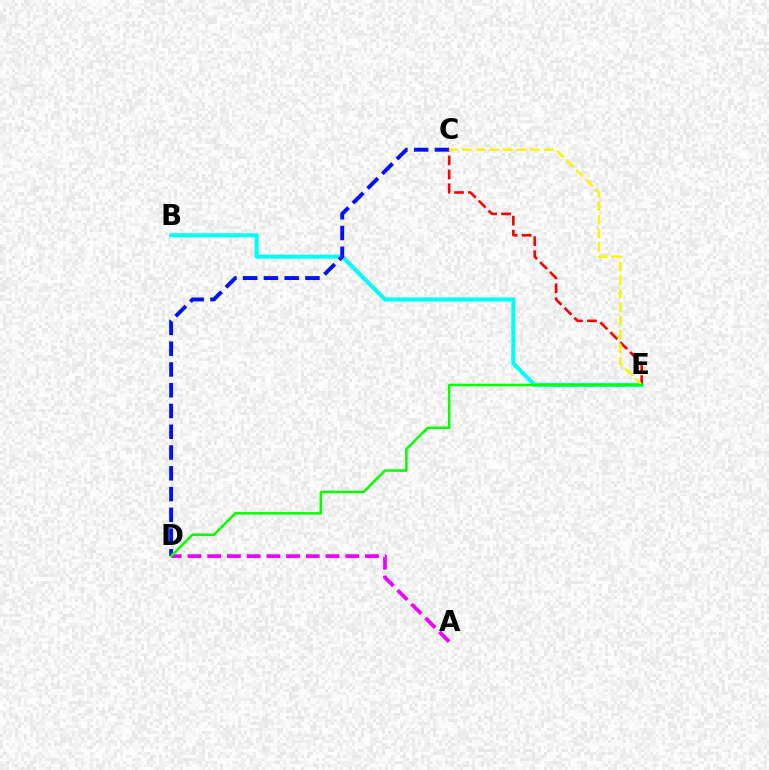{('B', 'E'): [{'color': '#00fff6', 'line_style': 'solid', 'thickness': 2.93}], ('A', 'D'): [{'color': '#ee00ff', 'line_style': 'dashed', 'thickness': 2.68}], ('C', 'D'): [{'color': '#0010ff', 'line_style': 'dashed', 'thickness': 2.82}], ('C', 'E'): [{'color': '#ff0000', 'line_style': 'dashed', 'thickness': 1.9}, {'color': '#fcf500', 'line_style': 'dashed', 'thickness': 1.85}], ('D', 'E'): [{'color': '#08ff00', 'line_style': 'solid', 'thickness': 1.81}]}